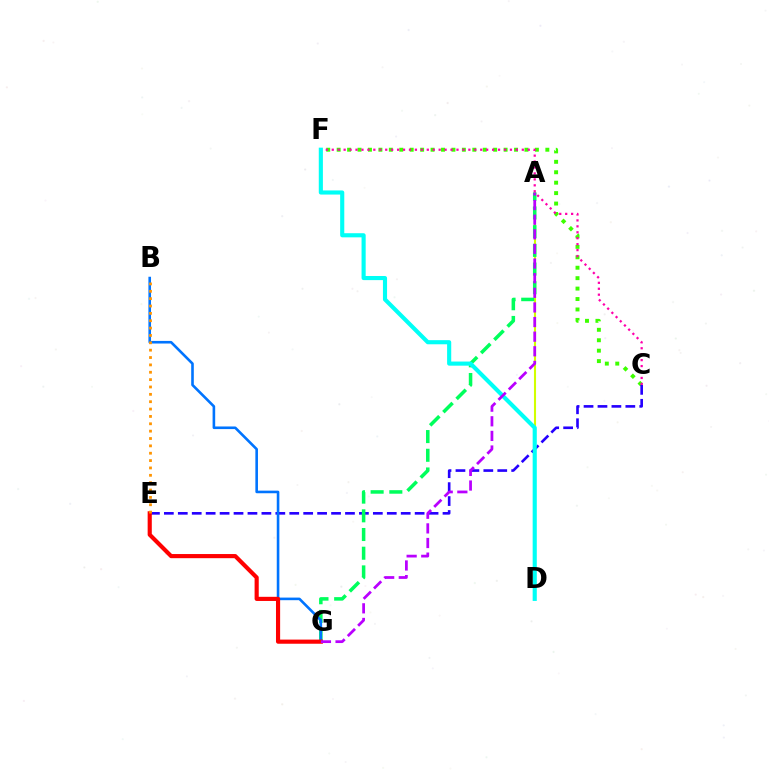{('C', 'F'): [{'color': '#3dff00', 'line_style': 'dotted', 'thickness': 2.83}, {'color': '#ff00ac', 'line_style': 'dotted', 'thickness': 1.61}], ('A', 'D'): [{'color': '#d1ff00', 'line_style': 'solid', 'thickness': 1.51}], ('C', 'E'): [{'color': '#2500ff', 'line_style': 'dashed', 'thickness': 1.89}], ('A', 'G'): [{'color': '#00ff5c', 'line_style': 'dashed', 'thickness': 2.54}, {'color': '#b900ff', 'line_style': 'dashed', 'thickness': 1.99}], ('B', 'G'): [{'color': '#0074ff', 'line_style': 'solid', 'thickness': 1.88}], ('E', 'G'): [{'color': '#ff0000', 'line_style': 'solid', 'thickness': 2.98}], ('D', 'F'): [{'color': '#00fff6', 'line_style': 'solid', 'thickness': 2.97}], ('B', 'E'): [{'color': '#ff9400', 'line_style': 'dotted', 'thickness': 2.0}]}